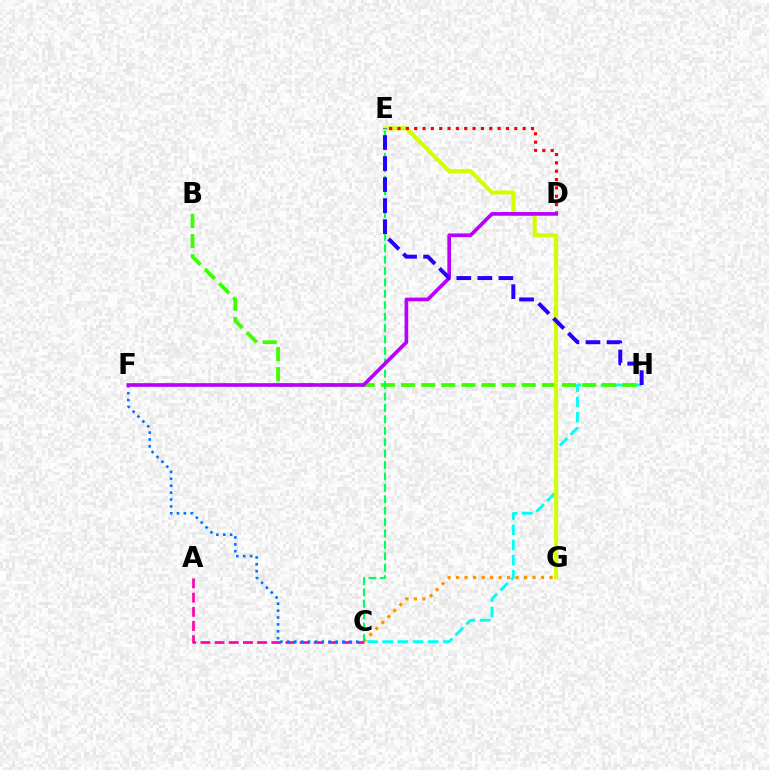{('C', 'H'): [{'color': '#00fff6', 'line_style': 'dashed', 'thickness': 2.06}], ('C', 'G'): [{'color': '#ff9400', 'line_style': 'dotted', 'thickness': 2.31}], ('B', 'H'): [{'color': '#3dff00', 'line_style': 'dashed', 'thickness': 2.73}], ('A', 'C'): [{'color': '#ff00ac', 'line_style': 'dashed', 'thickness': 1.93}], ('C', 'E'): [{'color': '#00ff5c', 'line_style': 'dashed', 'thickness': 1.55}], ('E', 'G'): [{'color': '#d1ff00', 'line_style': 'solid', 'thickness': 2.9}], ('D', 'E'): [{'color': '#ff0000', 'line_style': 'dotted', 'thickness': 2.27}], ('C', 'F'): [{'color': '#0074ff', 'line_style': 'dotted', 'thickness': 1.87}], ('D', 'F'): [{'color': '#b900ff', 'line_style': 'solid', 'thickness': 2.64}], ('E', 'H'): [{'color': '#2500ff', 'line_style': 'dashed', 'thickness': 2.86}]}